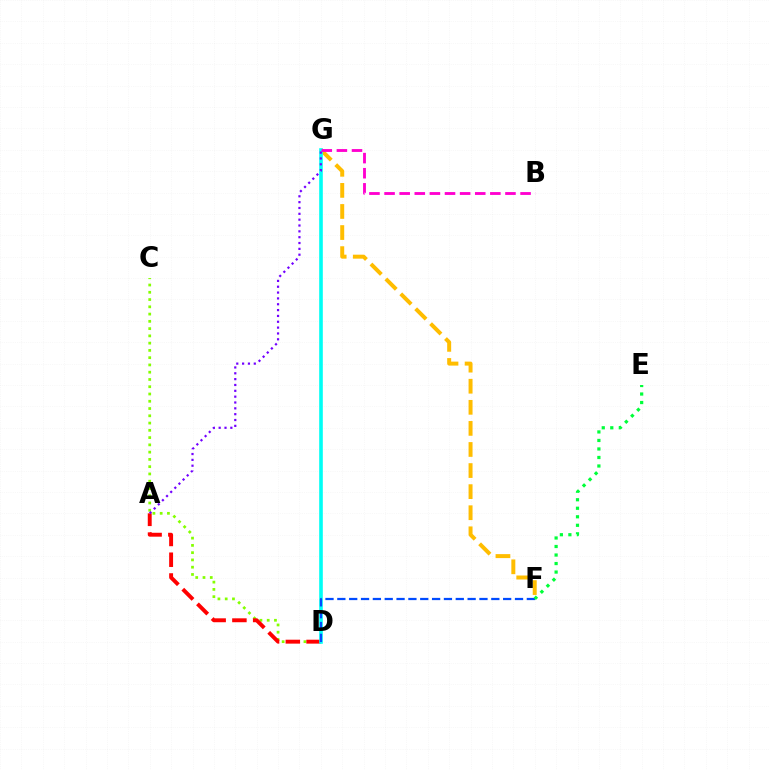{('C', 'D'): [{'color': '#84ff00', 'line_style': 'dotted', 'thickness': 1.97}], ('A', 'D'): [{'color': '#ff0000', 'line_style': 'dashed', 'thickness': 2.82}], ('F', 'G'): [{'color': '#ffbd00', 'line_style': 'dashed', 'thickness': 2.86}], ('D', 'G'): [{'color': '#00fff6', 'line_style': 'solid', 'thickness': 2.6}], ('A', 'G'): [{'color': '#7200ff', 'line_style': 'dotted', 'thickness': 1.59}], ('B', 'G'): [{'color': '#ff00cf', 'line_style': 'dashed', 'thickness': 2.05}], ('D', 'F'): [{'color': '#004bff', 'line_style': 'dashed', 'thickness': 1.61}], ('E', 'F'): [{'color': '#00ff39', 'line_style': 'dotted', 'thickness': 2.31}]}